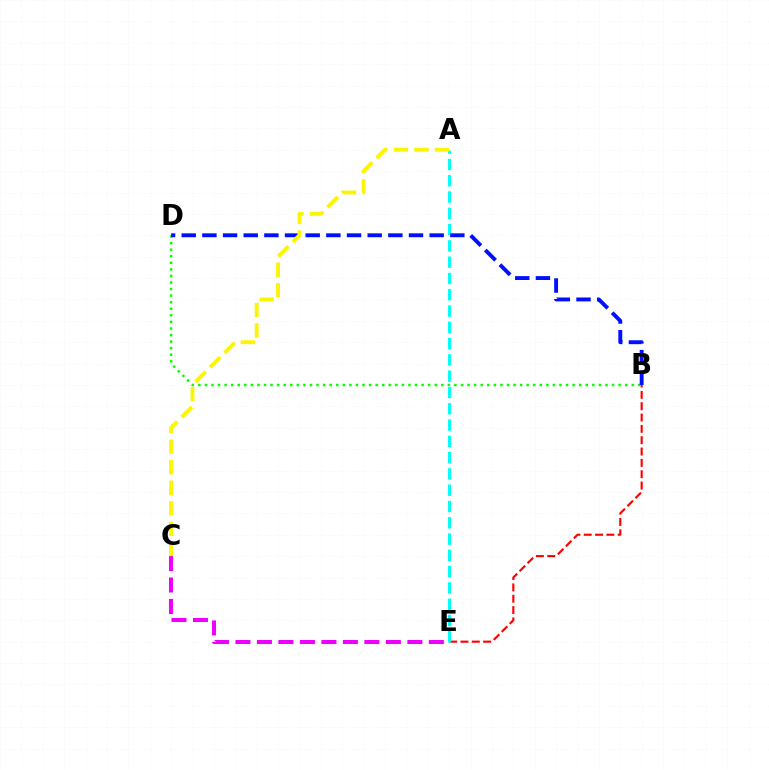{('B', 'E'): [{'color': '#ff0000', 'line_style': 'dashed', 'thickness': 1.54}], ('B', 'D'): [{'color': '#08ff00', 'line_style': 'dotted', 'thickness': 1.78}, {'color': '#0010ff', 'line_style': 'dashed', 'thickness': 2.81}], ('C', 'E'): [{'color': '#ee00ff', 'line_style': 'dashed', 'thickness': 2.92}], ('A', 'E'): [{'color': '#00fff6', 'line_style': 'dashed', 'thickness': 2.21}], ('A', 'C'): [{'color': '#fcf500', 'line_style': 'dashed', 'thickness': 2.79}]}